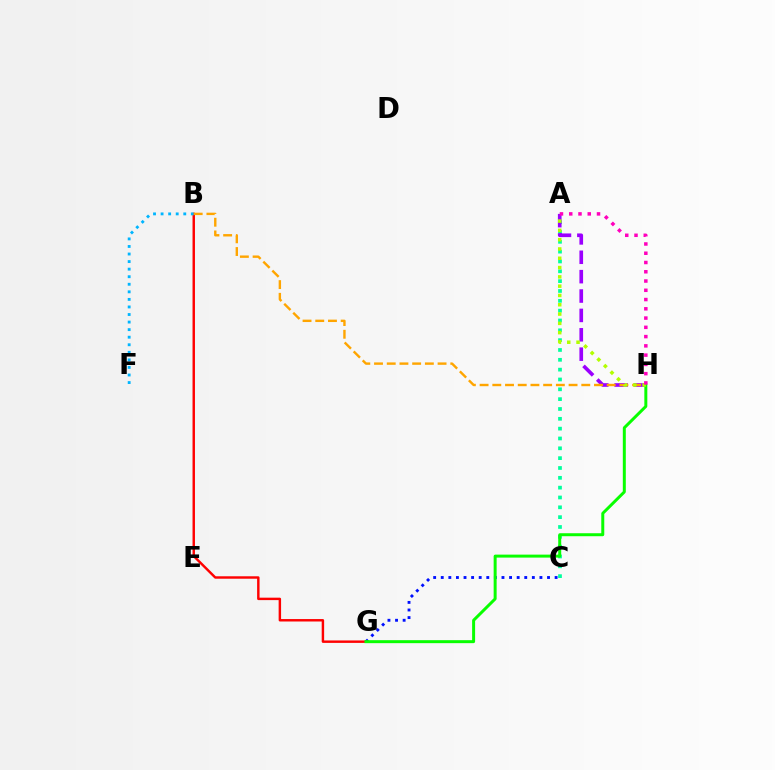{('B', 'G'): [{'color': '#ff0000', 'line_style': 'solid', 'thickness': 1.75}], ('B', 'F'): [{'color': '#00b5ff', 'line_style': 'dotted', 'thickness': 2.05}], ('A', 'C'): [{'color': '#00ff9d', 'line_style': 'dotted', 'thickness': 2.67}], ('A', 'H'): [{'color': '#9b00ff', 'line_style': 'dashed', 'thickness': 2.63}, {'color': '#b3ff00', 'line_style': 'dotted', 'thickness': 2.53}, {'color': '#ff00bd', 'line_style': 'dotted', 'thickness': 2.52}], ('C', 'G'): [{'color': '#0010ff', 'line_style': 'dotted', 'thickness': 2.06}], ('B', 'H'): [{'color': '#ffa500', 'line_style': 'dashed', 'thickness': 1.73}], ('G', 'H'): [{'color': '#08ff00', 'line_style': 'solid', 'thickness': 2.15}]}